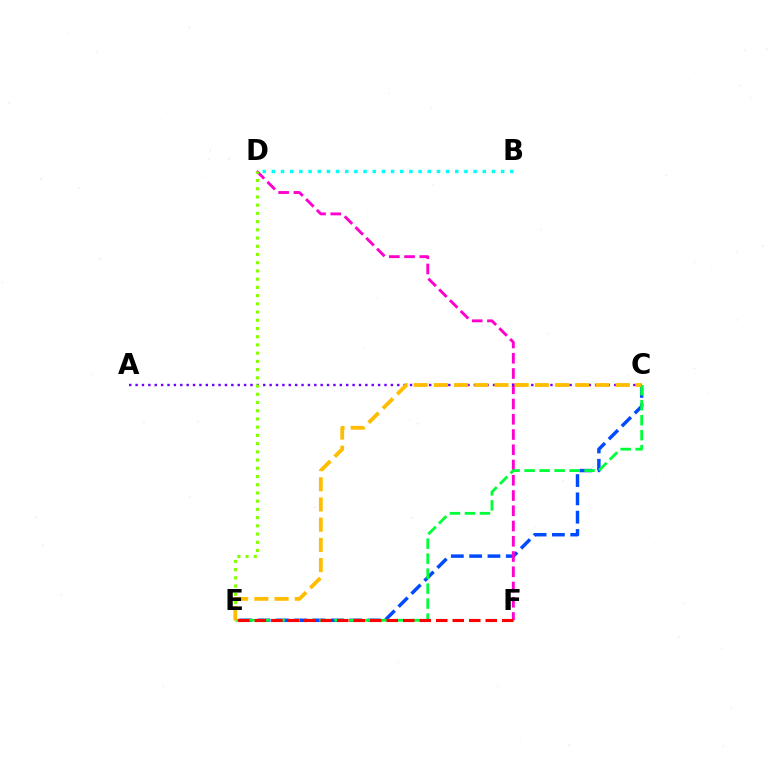{('C', 'E'): [{'color': '#004bff', 'line_style': 'dashed', 'thickness': 2.49}, {'color': '#00ff39', 'line_style': 'dashed', 'thickness': 2.04}, {'color': '#ffbd00', 'line_style': 'dashed', 'thickness': 2.74}], ('D', 'F'): [{'color': '#ff00cf', 'line_style': 'dashed', 'thickness': 2.07}], ('E', 'F'): [{'color': '#ff0000', 'line_style': 'dashed', 'thickness': 2.24}], ('B', 'D'): [{'color': '#00fff6', 'line_style': 'dotted', 'thickness': 2.49}], ('A', 'C'): [{'color': '#7200ff', 'line_style': 'dotted', 'thickness': 1.73}], ('D', 'E'): [{'color': '#84ff00', 'line_style': 'dotted', 'thickness': 2.23}]}